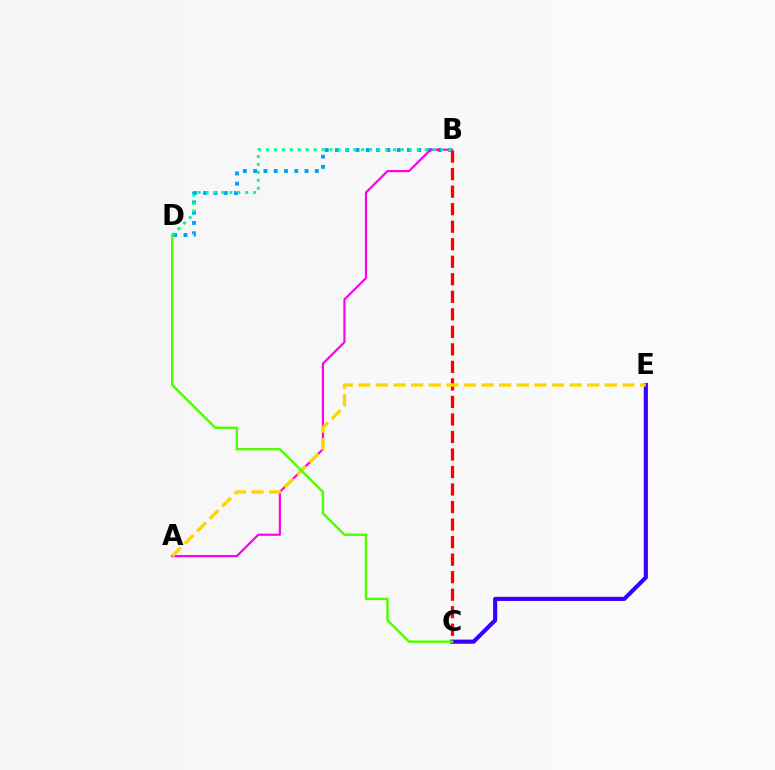{('B', 'D'): [{'color': '#009eff', 'line_style': 'dotted', 'thickness': 2.79}, {'color': '#00ff86', 'line_style': 'dotted', 'thickness': 2.16}], ('B', 'C'): [{'color': '#ff0000', 'line_style': 'dashed', 'thickness': 2.38}], ('A', 'B'): [{'color': '#ff00ed', 'line_style': 'solid', 'thickness': 1.58}], ('C', 'E'): [{'color': '#3700ff', 'line_style': 'solid', 'thickness': 2.98}], ('A', 'E'): [{'color': '#ffd500', 'line_style': 'dashed', 'thickness': 2.39}], ('C', 'D'): [{'color': '#4fff00', 'line_style': 'solid', 'thickness': 1.75}]}